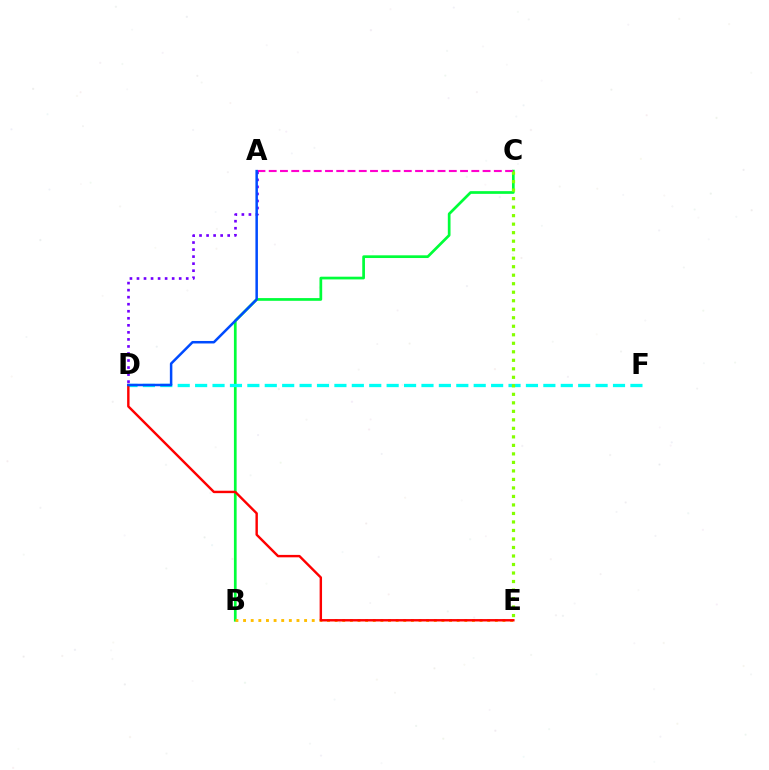{('B', 'C'): [{'color': '#00ff39', 'line_style': 'solid', 'thickness': 1.95}], ('B', 'E'): [{'color': '#ffbd00', 'line_style': 'dotted', 'thickness': 2.07}], ('D', 'F'): [{'color': '#00fff6', 'line_style': 'dashed', 'thickness': 2.37}], ('A', 'C'): [{'color': '#ff00cf', 'line_style': 'dashed', 'thickness': 1.53}], ('A', 'D'): [{'color': '#7200ff', 'line_style': 'dotted', 'thickness': 1.91}, {'color': '#004bff', 'line_style': 'solid', 'thickness': 1.81}], ('D', 'E'): [{'color': '#ff0000', 'line_style': 'solid', 'thickness': 1.74}], ('C', 'E'): [{'color': '#84ff00', 'line_style': 'dotted', 'thickness': 2.31}]}